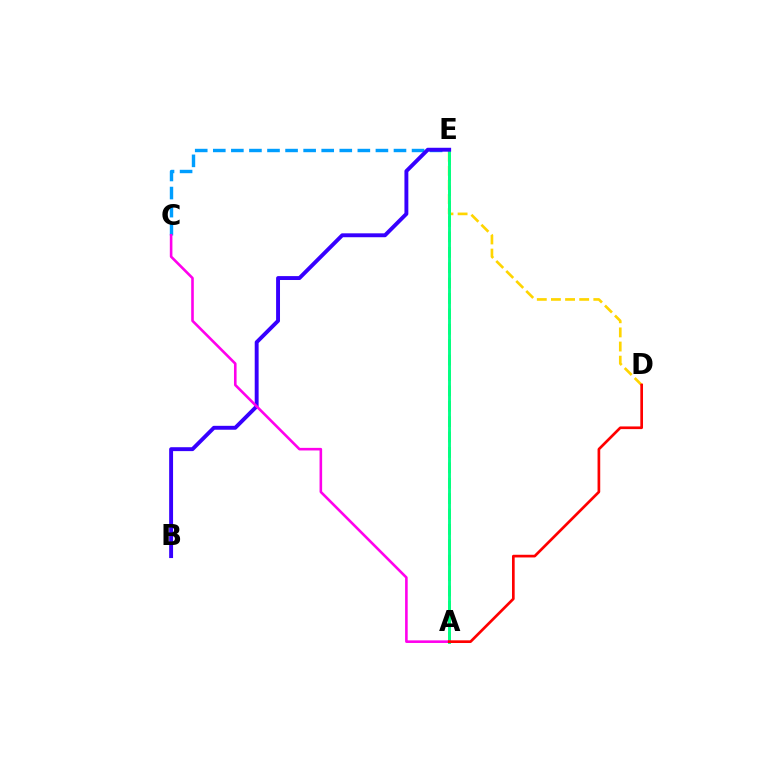{('D', 'E'): [{'color': '#ffd500', 'line_style': 'dashed', 'thickness': 1.92}], ('C', 'E'): [{'color': '#009eff', 'line_style': 'dashed', 'thickness': 2.45}], ('A', 'E'): [{'color': '#4fff00', 'line_style': 'dashed', 'thickness': 2.09}, {'color': '#00ff86', 'line_style': 'solid', 'thickness': 2.07}], ('B', 'E'): [{'color': '#3700ff', 'line_style': 'solid', 'thickness': 2.81}], ('A', 'C'): [{'color': '#ff00ed', 'line_style': 'solid', 'thickness': 1.87}], ('A', 'D'): [{'color': '#ff0000', 'line_style': 'solid', 'thickness': 1.93}]}